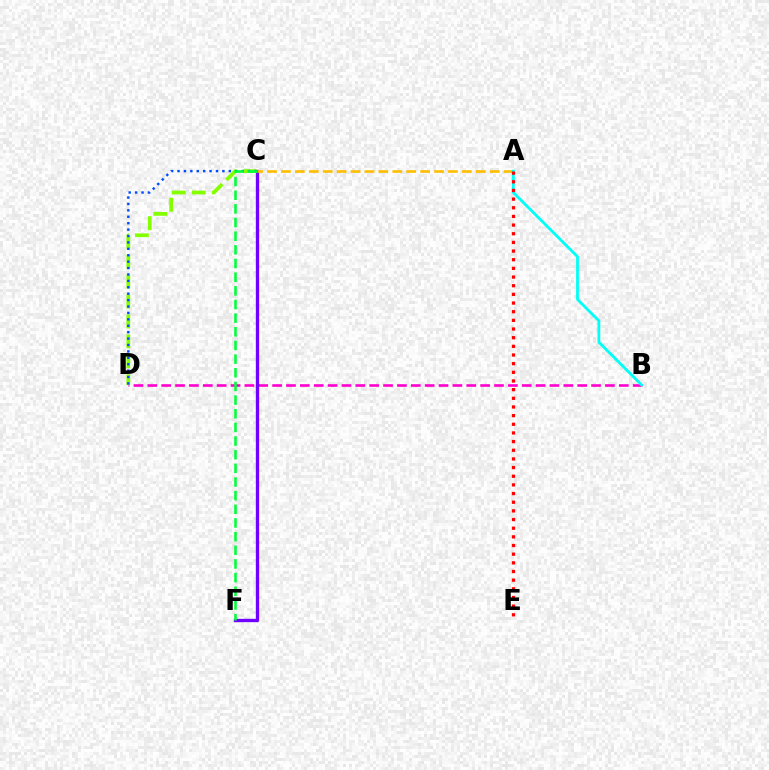{('B', 'D'): [{'color': '#ff00cf', 'line_style': 'dashed', 'thickness': 1.88}], ('C', 'F'): [{'color': '#7200ff', 'line_style': 'solid', 'thickness': 2.4}, {'color': '#00ff39', 'line_style': 'dashed', 'thickness': 1.86}], ('C', 'D'): [{'color': '#84ff00', 'line_style': 'dashed', 'thickness': 2.71}, {'color': '#004bff', 'line_style': 'dotted', 'thickness': 1.74}], ('A', 'C'): [{'color': '#ffbd00', 'line_style': 'dashed', 'thickness': 1.89}], ('A', 'B'): [{'color': '#00fff6', 'line_style': 'solid', 'thickness': 2.01}], ('A', 'E'): [{'color': '#ff0000', 'line_style': 'dotted', 'thickness': 2.35}]}